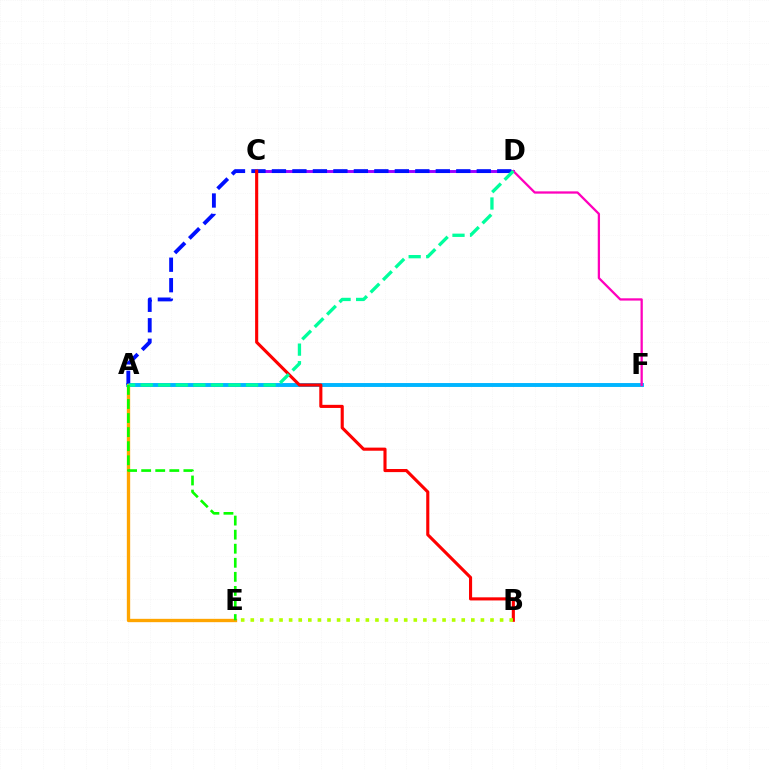{('A', 'F'): [{'color': '#00b5ff', 'line_style': 'solid', 'thickness': 2.81}], ('C', 'D'): [{'color': '#9b00ff', 'line_style': 'solid', 'thickness': 2.1}], ('A', 'D'): [{'color': '#0010ff', 'line_style': 'dashed', 'thickness': 2.78}, {'color': '#00ff9d', 'line_style': 'dashed', 'thickness': 2.39}], ('A', 'E'): [{'color': '#ffa500', 'line_style': 'solid', 'thickness': 2.4}, {'color': '#08ff00', 'line_style': 'dashed', 'thickness': 1.91}], ('B', 'C'): [{'color': '#ff0000', 'line_style': 'solid', 'thickness': 2.24}], ('D', 'F'): [{'color': '#ff00bd', 'line_style': 'solid', 'thickness': 1.64}], ('B', 'E'): [{'color': '#b3ff00', 'line_style': 'dotted', 'thickness': 2.61}]}